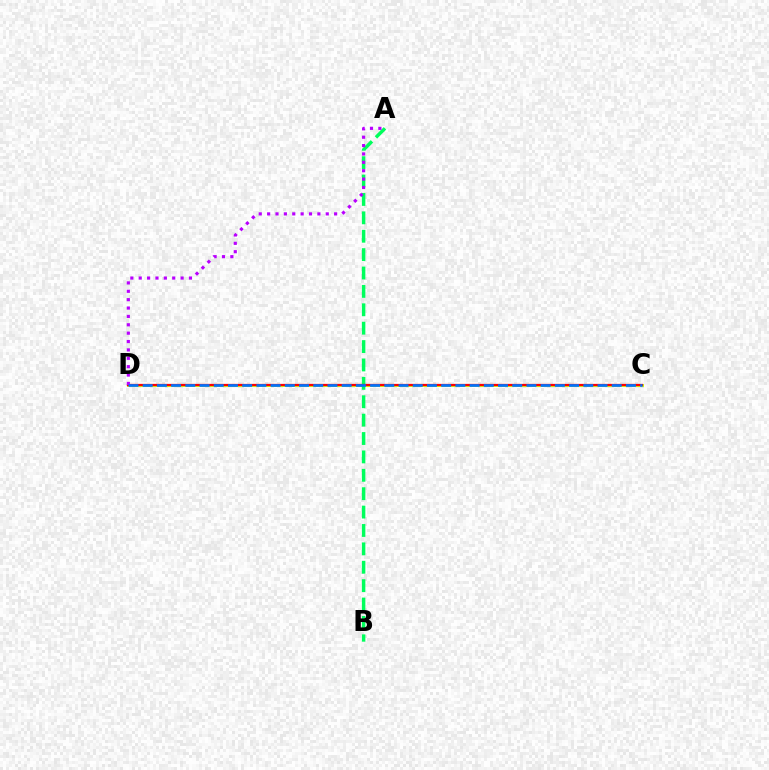{('C', 'D'): [{'color': '#d1ff00', 'line_style': 'solid', 'thickness': 2.1}, {'color': '#ff0000', 'line_style': 'solid', 'thickness': 1.63}, {'color': '#0074ff', 'line_style': 'dashed', 'thickness': 1.93}], ('A', 'B'): [{'color': '#00ff5c', 'line_style': 'dashed', 'thickness': 2.5}], ('A', 'D'): [{'color': '#b900ff', 'line_style': 'dotted', 'thickness': 2.28}]}